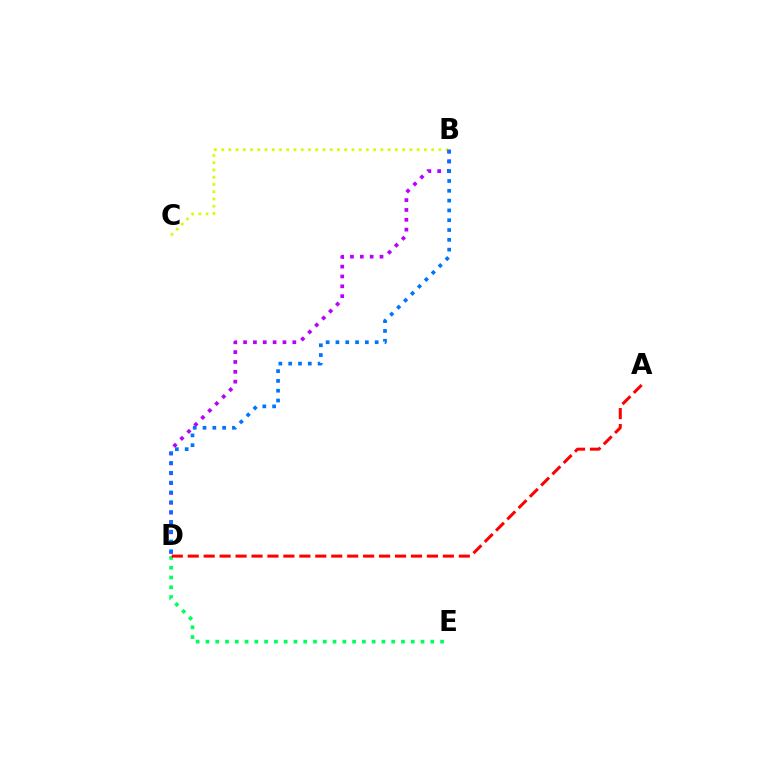{('B', 'C'): [{'color': '#d1ff00', 'line_style': 'dotted', 'thickness': 1.97}], ('B', 'D'): [{'color': '#b900ff', 'line_style': 'dotted', 'thickness': 2.68}, {'color': '#0074ff', 'line_style': 'dotted', 'thickness': 2.66}], ('D', 'E'): [{'color': '#00ff5c', 'line_style': 'dotted', 'thickness': 2.66}], ('A', 'D'): [{'color': '#ff0000', 'line_style': 'dashed', 'thickness': 2.17}]}